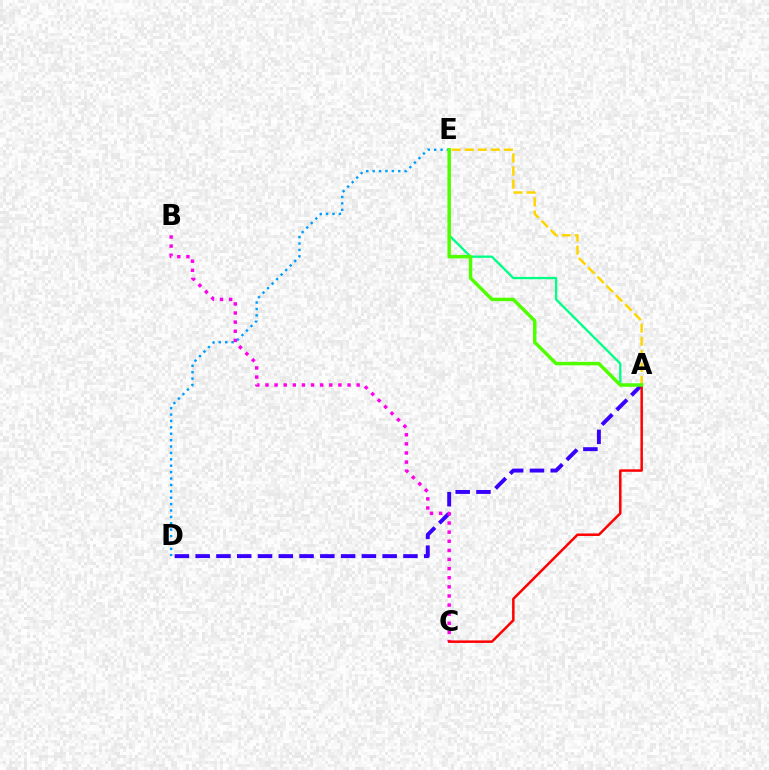{('D', 'E'): [{'color': '#009eff', 'line_style': 'dotted', 'thickness': 1.74}], ('A', 'E'): [{'color': '#00ff86', 'line_style': 'solid', 'thickness': 1.66}, {'color': '#ffd500', 'line_style': 'dashed', 'thickness': 1.78}, {'color': '#4fff00', 'line_style': 'solid', 'thickness': 2.49}], ('A', 'D'): [{'color': '#3700ff', 'line_style': 'dashed', 'thickness': 2.82}], ('B', 'C'): [{'color': '#ff00ed', 'line_style': 'dotted', 'thickness': 2.48}], ('A', 'C'): [{'color': '#ff0000', 'line_style': 'solid', 'thickness': 1.79}]}